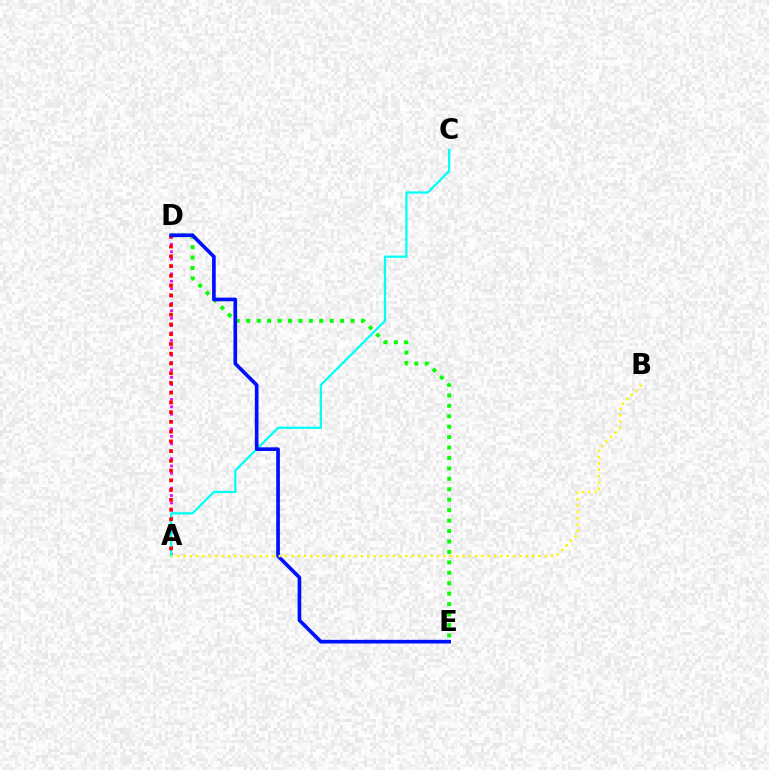{('A', 'D'): [{'color': '#ee00ff', 'line_style': 'dotted', 'thickness': 2.01}, {'color': '#ff0000', 'line_style': 'dotted', 'thickness': 2.65}], ('A', 'C'): [{'color': '#00fff6', 'line_style': 'solid', 'thickness': 1.62}], ('D', 'E'): [{'color': '#08ff00', 'line_style': 'dotted', 'thickness': 2.84}, {'color': '#0010ff', 'line_style': 'solid', 'thickness': 2.64}], ('A', 'B'): [{'color': '#fcf500', 'line_style': 'dotted', 'thickness': 1.72}]}